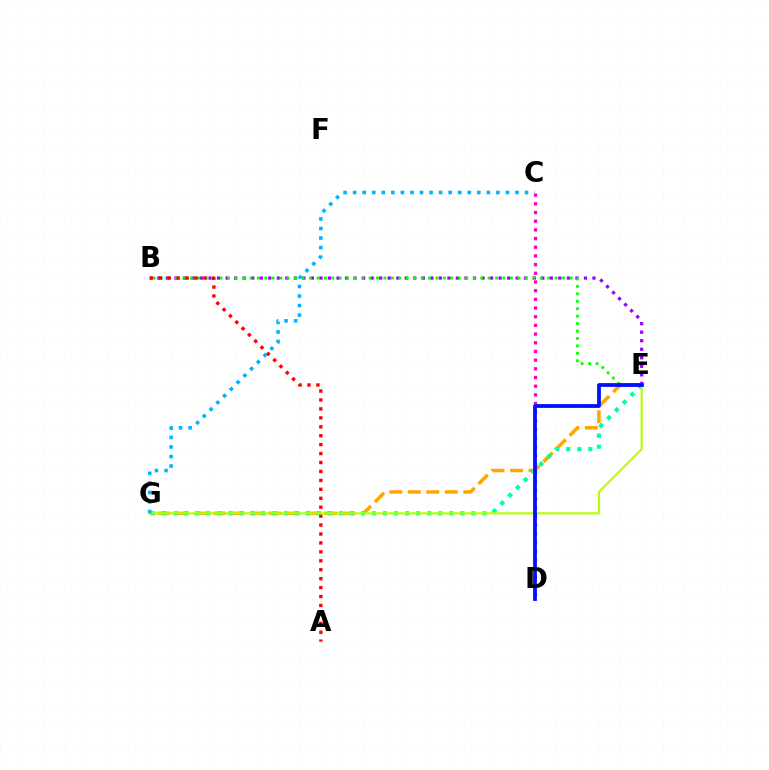{('B', 'E'): [{'color': '#9b00ff', 'line_style': 'dotted', 'thickness': 2.32}, {'color': '#08ff00', 'line_style': 'dotted', 'thickness': 2.02}], ('E', 'G'): [{'color': '#ffa500', 'line_style': 'dashed', 'thickness': 2.52}, {'color': '#00ff9d', 'line_style': 'dotted', 'thickness': 3.0}, {'color': '#b3ff00', 'line_style': 'solid', 'thickness': 1.53}], ('A', 'B'): [{'color': '#ff0000', 'line_style': 'dotted', 'thickness': 2.43}], ('C', 'D'): [{'color': '#ff00bd', 'line_style': 'dotted', 'thickness': 2.36}], ('D', 'E'): [{'color': '#0010ff', 'line_style': 'solid', 'thickness': 2.73}], ('C', 'G'): [{'color': '#00b5ff', 'line_style': 'dotted', 'thickness': 2.59}]}